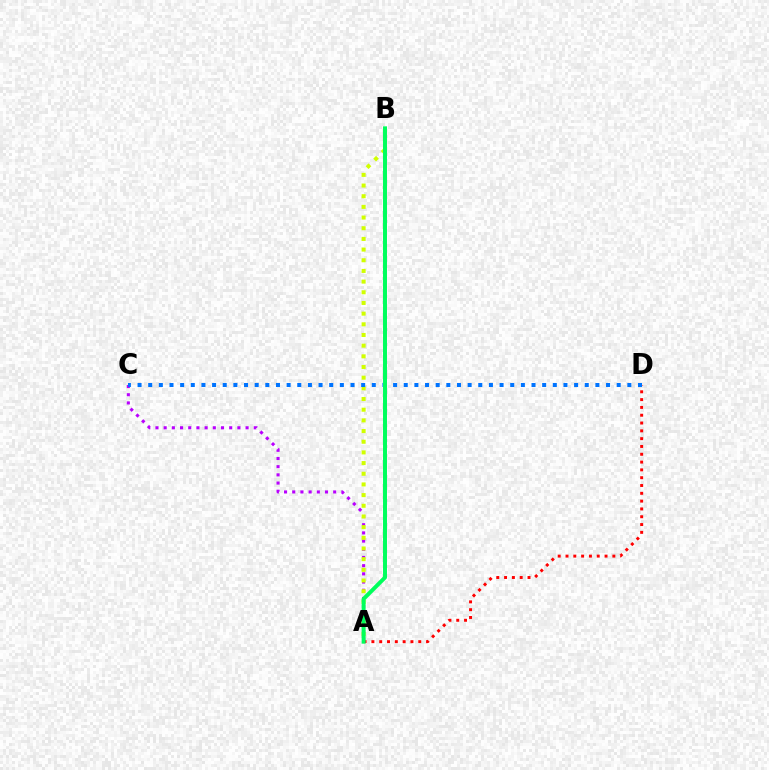{('A', 'C'): [{'color': '#b900ff', 'line_style': 'dotted', 'thickness': 2.23}], ('A', 'B'): [{'color': '#d1ff00', 'line_style': 'dotted', 'thickness': 2.9}, {'color': '#00ff5c', 'line_style': 'solid', 'thickness': 2.86}], ('A', 'D'): [{'color': '#ff0000', 'line_style': 'dotted', 'thickness': 2.12}], ('C', 'D'): [{'color': '#0074ff', 'line_style': 'dotted', 'thickness': 2.89}]}